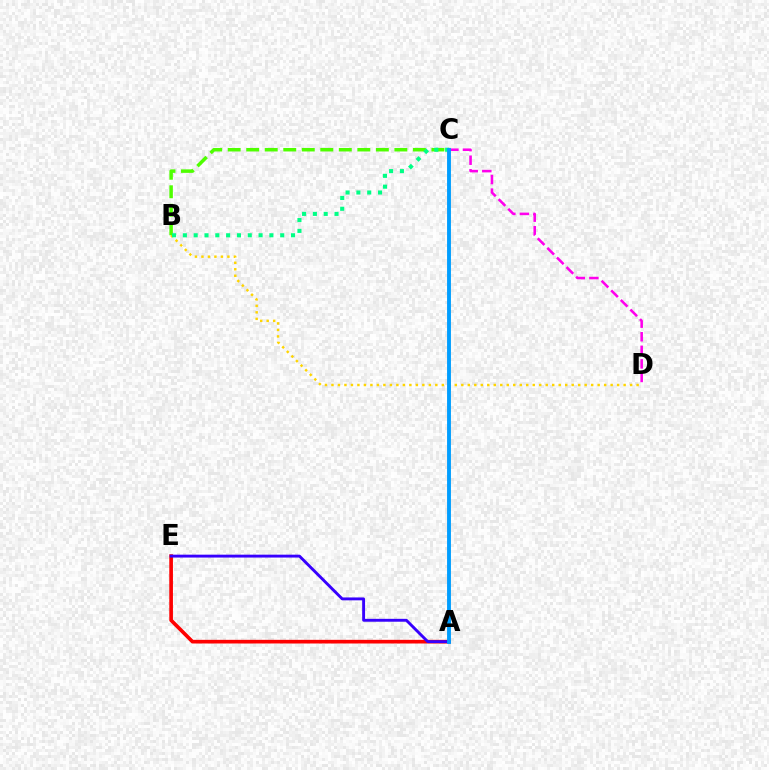{('B', 'D'): [{'color': '#ffd500', 'line_style': 'dotted', 'thickness': 1.76}], ('B', 'C'): [{'color': '#4fff00', 'line_style': 'dashed', 'thickness': 2.52}, {'color': '#00ff86', 'line_style': 'dotted', 'thickness': 2.94}], ('C', 'D'): [{'color': '#ff00ed', 'line_style': 'dashed', 'thickness': 1.84}], ('A', 'E'): [{'color': '#ff0000', 'line_style': 'solid', 'thickness': 2.63}, {'color': '#3700ff', 'line_style': 'solid', 'thickness': 2.08}], ('A', 'C'): [{'color': '#009eff', 'line_style': 'solid', 'thickness': 2.79}]}